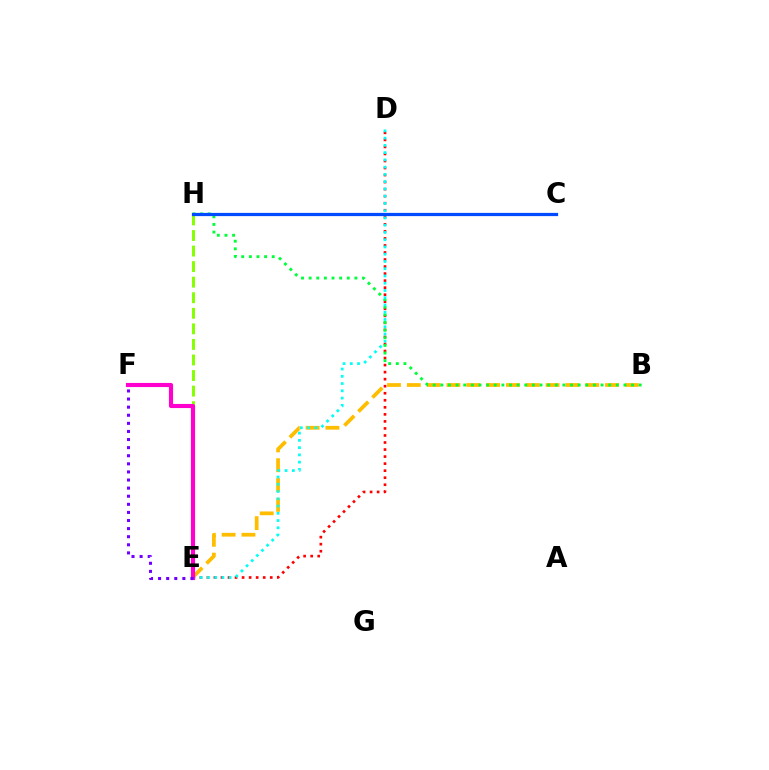{('D', 'E'): [{'color': '#ff0000', 'line_style': 'dotted', 'thickness': 1.91}, {'color': '#00fff6', 'line_style': 'dotted', 'thickness': 1.97}], ('E', 'H'): [{'color': '#84ff00', 'line_style': 'dashed', 'thickness': 2.11}], ('B', 'E'): [{'color': '#ffbd00', 'line_style': 'dashed', 'thickness': 2.69}], ('B', 'H'): [{'color': '#00ff39', 'line_style': 'dotted', 'thickness': 2.07}], ('C', 'H'): [{'color': '#004bff', 'line_style': 'solid', 'thickness': 2.32}], ('E', 'F'): [{'color': '#ff00cf', 'line_style': 'solid', 'thickness': 2.98}, {'color': '#7200ff', 'line_style': 'dotted', 'thickness': 2.2}]}